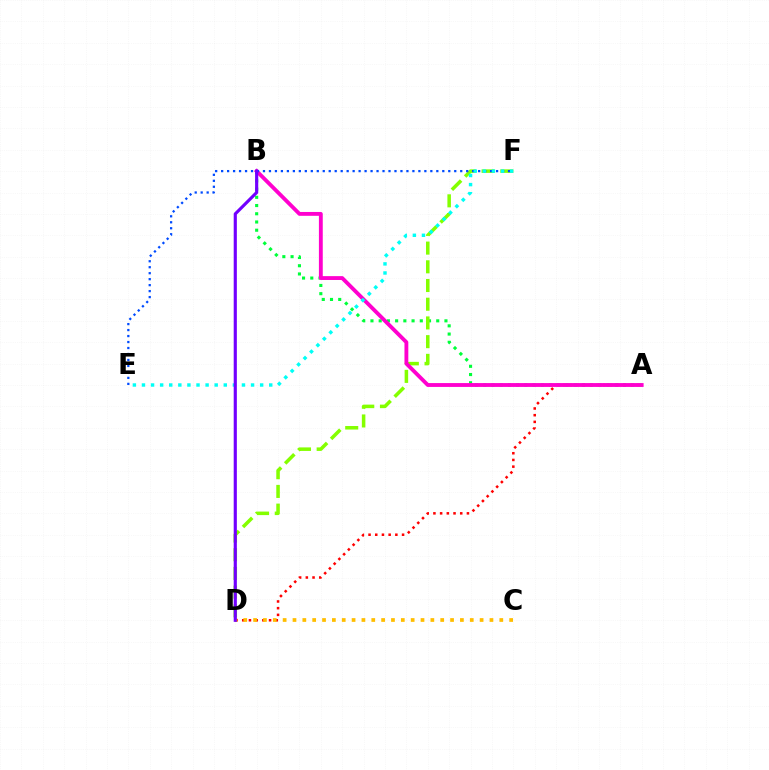{('A', 'B'): [{'color': '#00ff39', 'line_style': 'dotted', 'thickness': 2.23}, {'color': '#ff00cf', 'line_style': 'solid', 'thickness': 2.77}], ('A', 'D'): [{'color': '#ff0000', 'line_style': 'dotted', 'thickness': 1.82}], ('D', 'F'): [{'color': '#84ff00', 'line_style': 'dashed', 'thickness': 2.54}], ('E', 'F'): [{'color': '#004bff', 'line_style': 'dotted', 'thickness': 1.62}, {'color': '#00fff6', 'line_style': 'dotted', 'thickness': 2.47}], ('C', 'D'): [{'color': '#ffbd00', 'line_style': 'dotted', 'thickness': 2.68}], ('B', 'D'): [{'color': '#7200ff', 'line_style': 'solid', 'thickness': 2.27}]}